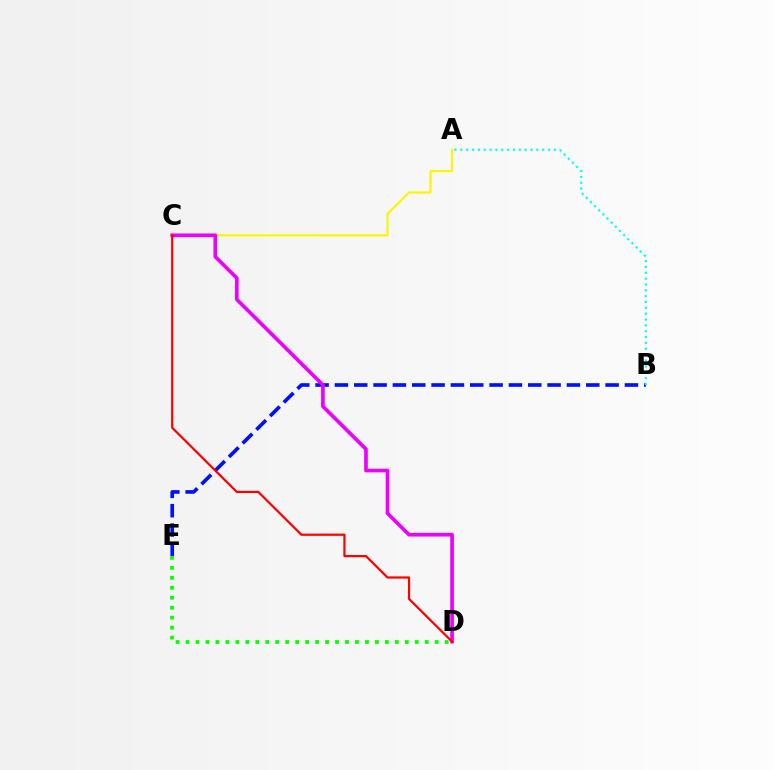{('B', 'E'): [{'color': '#0010ff', 'line_style': 'dashed', 'thickness': 2.63}], ('A', 'C'): [{'color': '#fcf500', 'line_style': 'solid', 'thickness': 1.55}], ('D', 'E'): [{'color': '#08ff00', 'line_style': 'dotted', 'thickness': 2.71}], ('C', 'D'): [{'color': '#ee00ff', 'line_style': 'solid', 'thickness': 2.63}, {'color': '#ff0000', 'line_style': 'solid', 'thickness': 1.59}], ('A', 'B'): [{'color': '#00fff6', 'line_style': 'dotted', 'thickness': 1.59}]}